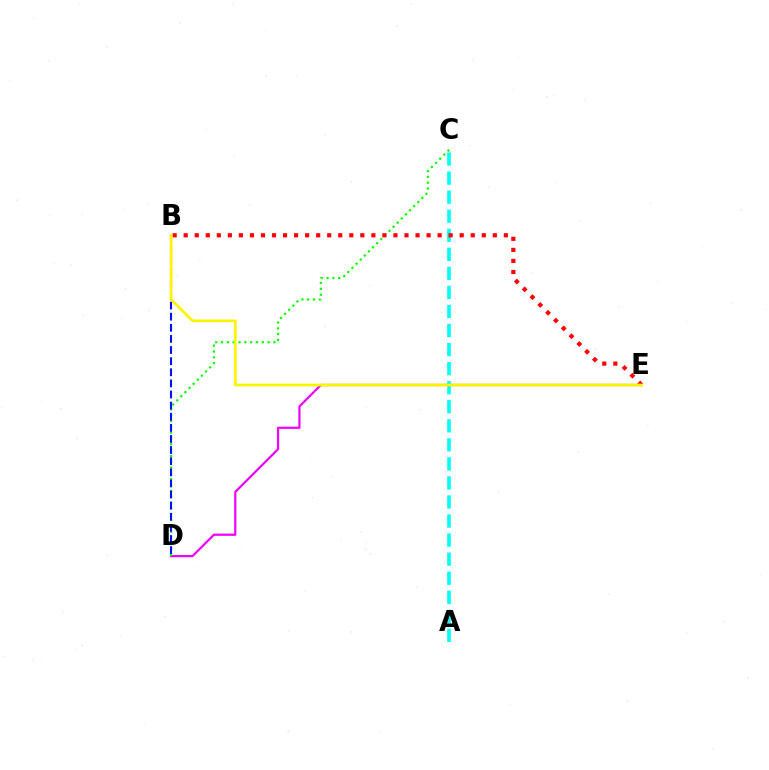{('A', 'C'): [{'color': '#00fff6', 'line_style': 'dashed', 'thickness': 2.59}], ('D', 'E'): [{'color': '#ee00ff', 'line_style': 'solid', 'thickness': 1.59}], ('C', 'D'): [{'color': '#08ff00', 'line_style': 'dotted', 'thickness': 1.58}], ('B', 'D'): [{'color': '#0010ff', 'line_style': 'dashed', 'thickness': 1.51}], ('B', 'E'): [{'color': '#ff0000', 'line_style': 'dotted', 'thickness': 3.0}, {'color': '#fcf500', 'line_style': 'solid', 'thickness': 1.96}]}